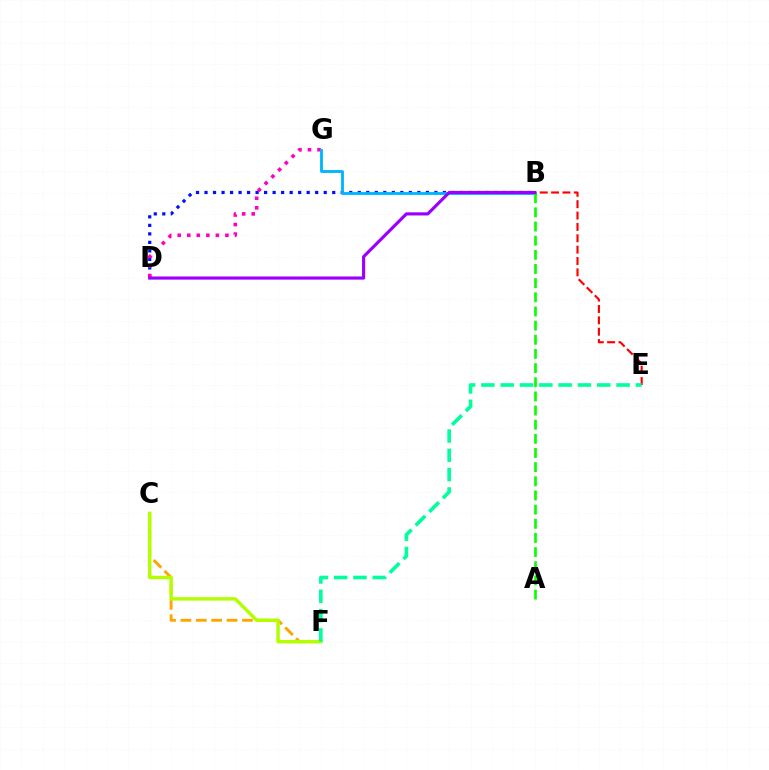{('C', 'F'): [{'color': '#ffa500', 'line_style': 'dashed', 'thickness': 2.09}, {'color': '#b3ff00', 'line_style': 'solid', 'thickness': 2.48}], ('B', 'D'): [{'color': '#0010ff', 'line_style': 'dotted', 'thickness': 2.31}, {'color': '#9b00ff', 'line_style': 'solid', 'thickness': 2.27}], ('D', 'G'): [{'color': '#ff00bd', 'line_style': 'dotted', 'thickness': 2.59}], ('B', 'E'): [{'color': '#ff0000', 'line_style': 'dashed', 'thickness': 1.54}], ('B', 'G'): [{'color': '#00b5ff', 'line_style': 'solid', 'thickness': 2.05}], ('E', 'F'): [{'color': '#00ff9d', 'line_style': 'dashed', 'thickness': 2.62}], ('A', 'B'): [{'color': '#08ff00', 'line_style': 'dashed', 'thickness': 1.92}]}